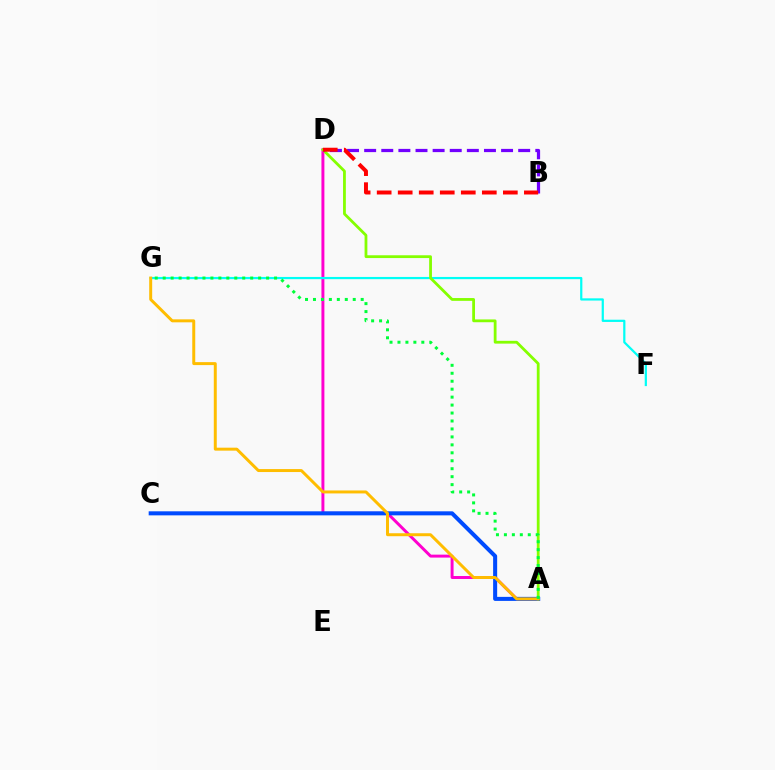{('A', 'D'): [{'color': '#ff00cf', 'line_style': 'solid', 'thickness': 2.12}, {'color': '#84ff00', 'line_style': 'solid', 'thickness': 2.01}], ('A', 'C'): [{'color': '#004bff', 'line_style': 'solid', 'thickness': 2.91}], ('F', 'G'): [{'color': '#00fff6', 'line_style': 'solid', 'thickness': 1.6}], ('B', 'D'): [{'color': '#7200ff', 'line_style': 'dashed', 'thickness': 2.32}, {'color': '#ff0000', 'line_style': 'dashed', 'thickness': 2.86}], ('A', 'G'): [{'color': '#ffbd00', 'line_style': 'solid', 'thickness': 2.14}, {'color': '#00ff39', 'line_style': 'dotted', 'thickness': 2.16}]}